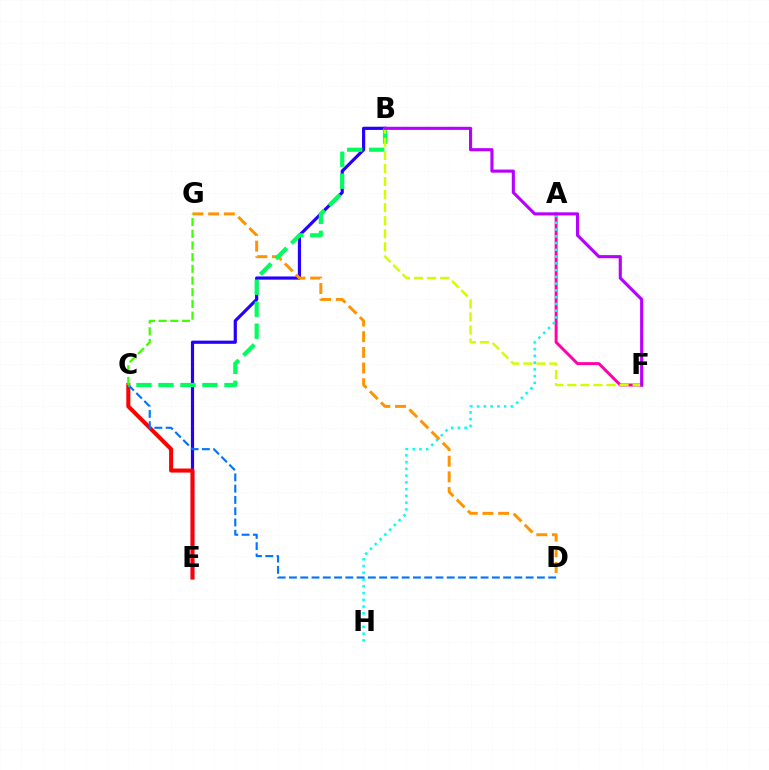{('B', 'E'): [{'color': '#2500ff', 'line_style': 'solid', 'thickness': 2.29}], ('A', 'F'): [{'color': '#ff00ac', 'line_style': 'solid', 'thickness': 2.12}], ('C', 'E'): [{'color': '#ff0000', 'line_style': 'solid', 'thickness': 2.92}], ('A', 'H'): [{'color': '#00fff6', 'line_style': 'dotted', 'thickness': 1.84}], ('D', 'G'): [{'color': '#ff9400', 'line_style': 'dashed', 'thickness': 2.13}], ('C', 'D'): [{'color': '#0074ff', 'line_style': 'dashed', 'thickness': 1.53}], ('B', 'C'): [{'color': '#00ff5c', 'line_style': 'dashed', 'thickness': 2.99}], ('B', 'F'): [{'color': '#d1ff00', 'line_style': 'dashed', 'thickness': 1.77}, {'color': '#b900ff', 'line_style': 'solid', 'thickness': 2.24}], ('C', 'G'): [{'color': '#3dff00', 'line_style': 'dashed', 'thickness': 1.59}]}